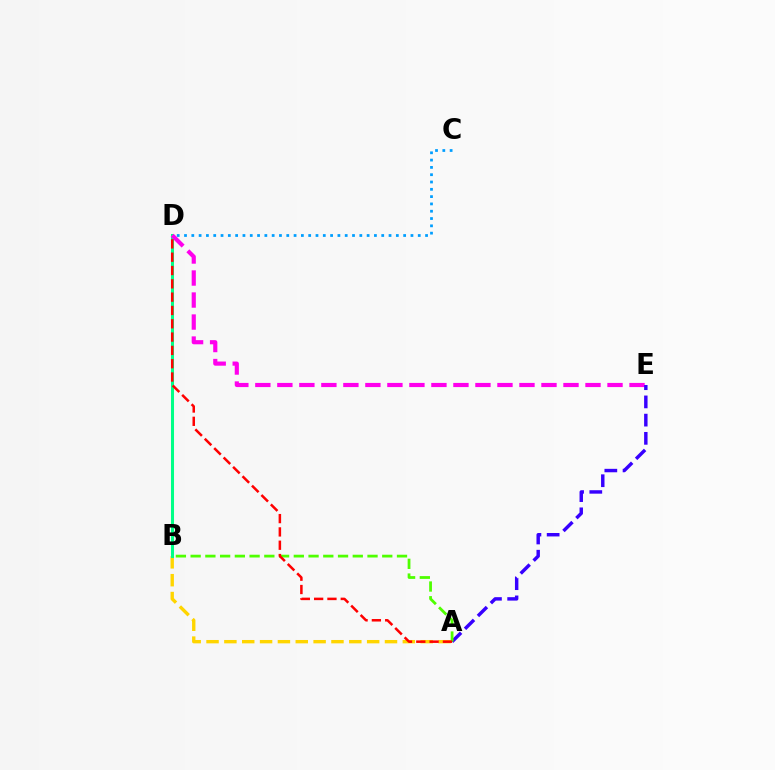{('A', 'B'): [{'color': '#ffd500', 'line_style': 'dashed', 'thickness': 2.42}, {'color': '#4fff00', 'line_style': 'dashed', 'thickness': 2.0}], ('B', 'D'): [{'color': '#00ff86', 'line_style': 'solid', 'thickness': 2.18}], ('D', 'E'): [{'color': '#ff00ed', 'line_style': 'dashed', 'thickness': 2.99}], ('A', 'E'): [{'color': '#3700ff', 'line_style': 'dashed', 'thickness': 2.47}], ('A', 'D'): [{'color': '#ff0000', 'line_style': 'dashed', 'thickness': 1.81}], ('C', 'D'): [{'color': '#009eff', 'line_style': 'dotted', 'thickness': 1.98}]}